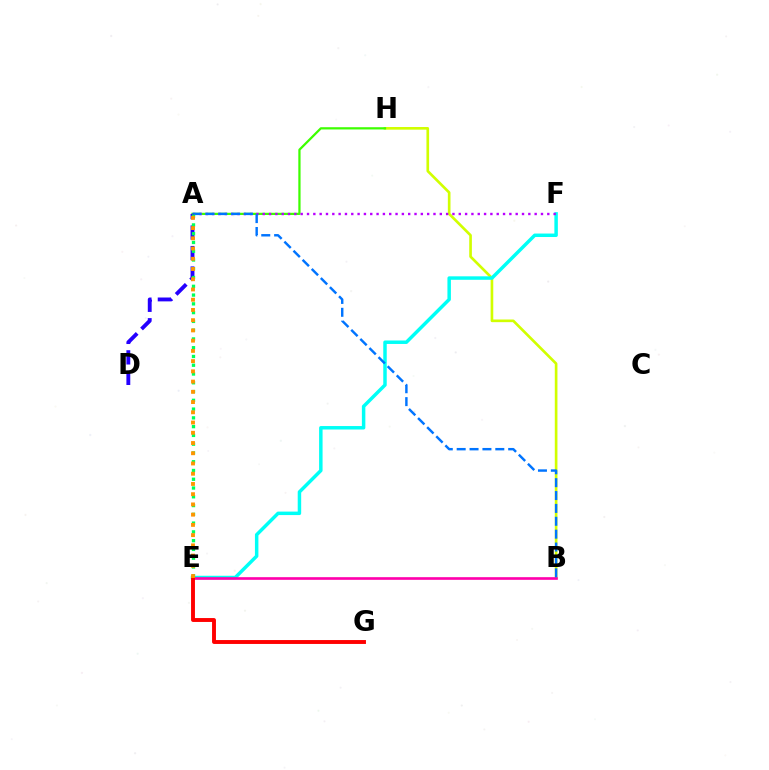{('B', 'H'): [{'color': '#d1ff00', 'line_style': 'solid', 'thickness': 1.91}], ('A', 'H'): [{'color': '#3dff00', 'line_style': 'solid', 'thickness': 1.62}], ('E', 'F'): [{'color': '#00fff6', 'line_style': 'solid', 'thickness': 2.5}], ('B', 'E'): [{'color': '#ff00ac', 'line_style': 'solid', 'thickness': 1.91}], ('A', 'F'): [{'color': '#b900ff', 'line_style': 'dotted', 'thickness': 1.72}], ('E', 'G'): [{'color': '#ff0000', 'line_style': 'solid', 'thickness': 2.81}], ('A', 'B'): [{'color': '#0074ff', 'line_style': 'dashed', 'thickness': 1.75}], ('A', 'D'): [{'color': '#2500ff', 'line_style': 'dashed', 'thickness': 2.78}], ('A', 'E'): [{'color': '#00ff5c', 'line_style': 'dotted', 'thickness': 2.38}, {'color': '#ff9400', 'line_style': 'dotted', 'thickness': 2.78}]}